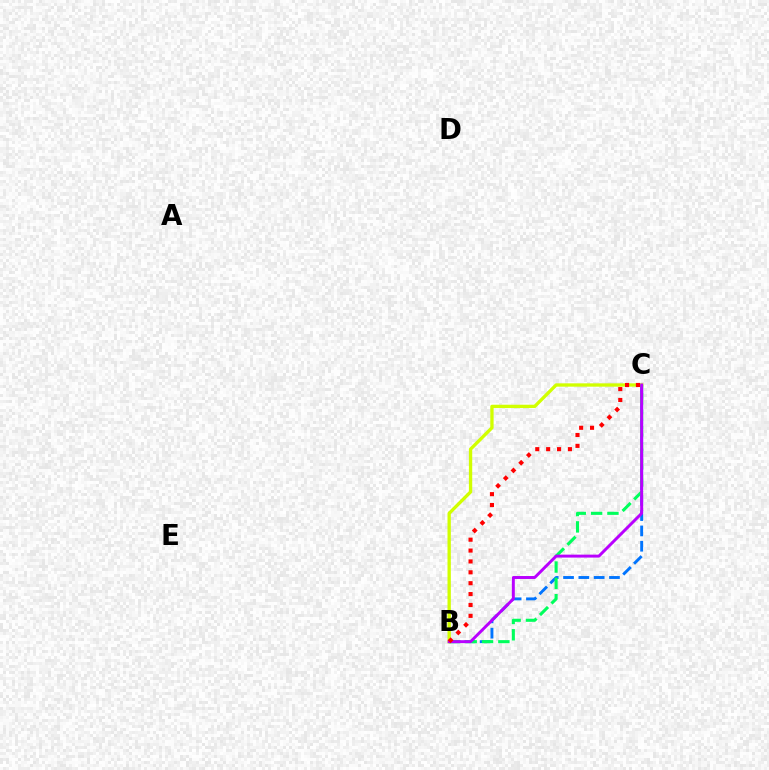{('B', 'C'): [{'color': '#d1ff00', 'line_style': 'solid', 'thickness': 2.4}, {'color': '#0074ff', 'line_style': 'dashed', 'thickness': 2.08}, {'color': '#00ff5c', 'line_style': 'dashed', 'thickness': 2.22}, {'color': '#b900ff', 'line_style': 'solid', 'thickness': 2.12}, {'color': '#ff0000', 'line_style': 'dotted', 'thickness': 2.96}]}